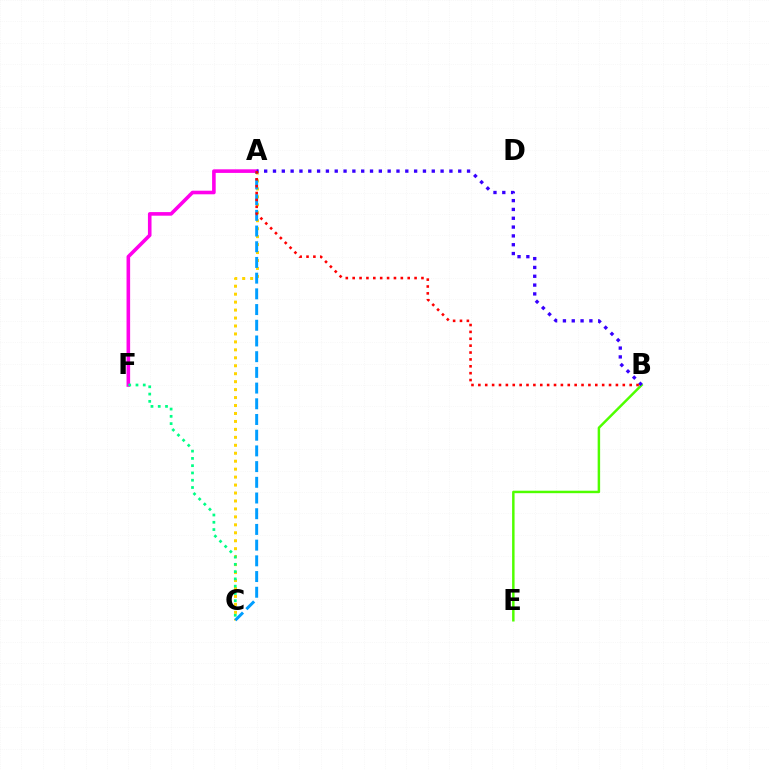{('A', 'C'): [{'color': '#ffd500', 'line_style': 'dotted', 'thickness': 2.16}, {'color': '#009eff', 'line_style': 'dashed', 'thickness': 2.13}], ('A', 'F'): [{'color': '#ff00ed', 'line_style': 'solid', 'thickness': 2.59}], ('B', 'E'): [{'color': '#4fff00', 'line_style': 'solid', 'thickness': 1.78}], ('A', 'B'): [{'color': '#3700ff', 'line_style': 'dotted', 'thickness': 2.4}, {'color': '#ff0000', 'line_style': 'dotted', 'thickness': 1.87}], ('C', 'F'): [{'color': '#00ff86', 'line_style': 'dotted', 'thickness': 1.98}]}